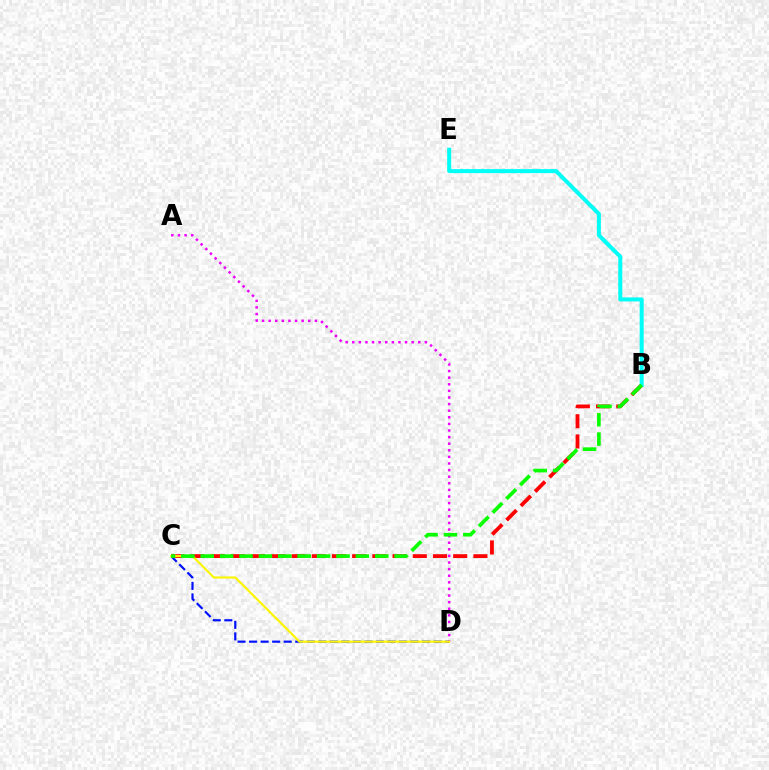{('A', 'D'): [{'color': '#ee00ff', 'line_style': 'dotted', 'thickness': 1.79}], ('C', 'D'): [{'color': '#0010ff', 'line_style': 'dashed', 'thickness': 1.57}, {'color': '#fcf500', 'line_style': 'solid', 'thickness': 1.54}], ('B', 'C'): [{'color': '#ff0000', 'line_style': 'dashed', 'thickness': 2.74}, {'color': '#08ff00', 'line_style': 'dashed', 'thickness': 2.63}], ('B', 'E'): [{'color': '#00fff6', 'line_style': 'solid', 'thickness': 2.89}]}